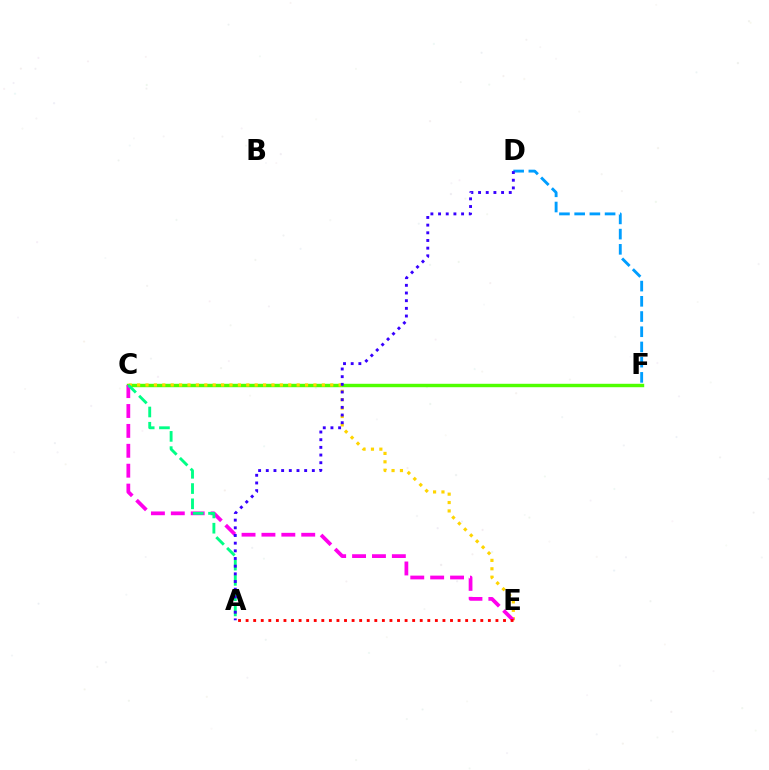{('D', 'F'): [{'color': '#009eff', 'line_style': 'dashed', 'thickness': 2.07}], ('C', 'F'): [{'color': '#4fff00', 'line_style': 'solid', 'thickness': 2.46}], ('C', 'E'): [{'color': '#ffd500', 'line_style': 'dotted', 'thickness': 2.28}, {'color': '#ff00ed', 'line_style': 'dashed', 'thickness': 2.7}], ('A', 'E'): [{'color': '#ff0000', 'line_style': 'dotted', 'thickness': 2.06}], ('A', 'C'): [{'color': '#00ff86', 'line_style': 'dashed', 'thickness': 2.07}], ('A', 'D'): [{'color': '#3700ff', 'line_style': 'dotted', 'thickness': 2.08}]}